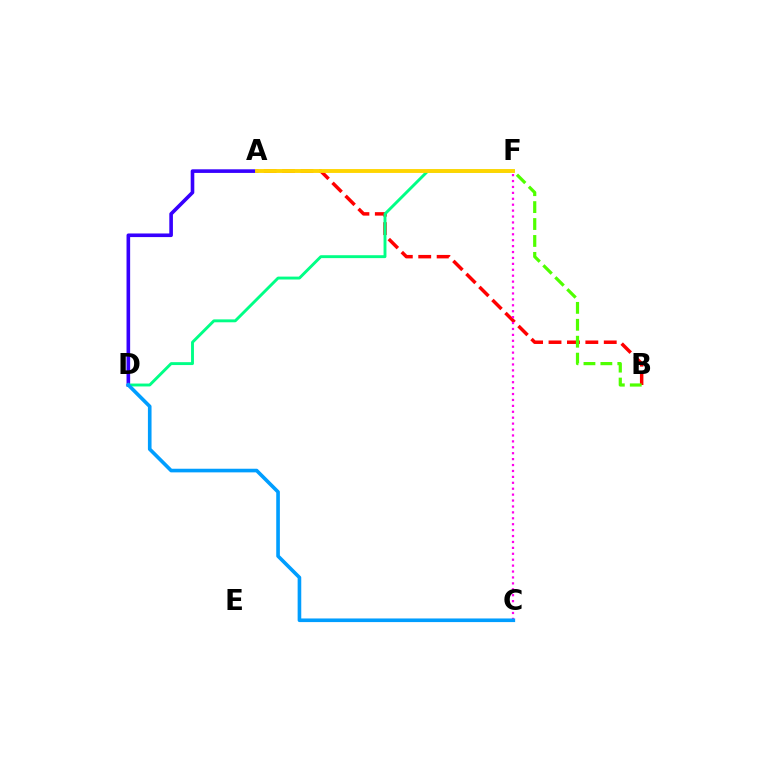{('A', 'B'): [{'color': '#ff0000', 'line_style': 'dashed', 'thickness': 2.5}], ('A', 'D'): [{'color': '#3700ff', 'line_style': 'solid', 'thickness': 2.6}], ('D', 'F'): [{'color': '#00ff86', 'line_style': 'solid', 'thickness': 2.09}], ('B', 'F'): [{'color': '#4fff00', 'line_style': 'dashed', 'thickness': 2.3}], ('A', 'F'): [{'color': '#ffd500', 'line_style': 'solid', 'thickness': 2.79}], ('C', 'F'): [{'color': '#ff00ed', 'line_style': 'dotted', 'thickness': 1.61}], ('C', 'D'): [{'color': '#009eff', 'line_style': 'solid', 'thickness': 2.61}]}